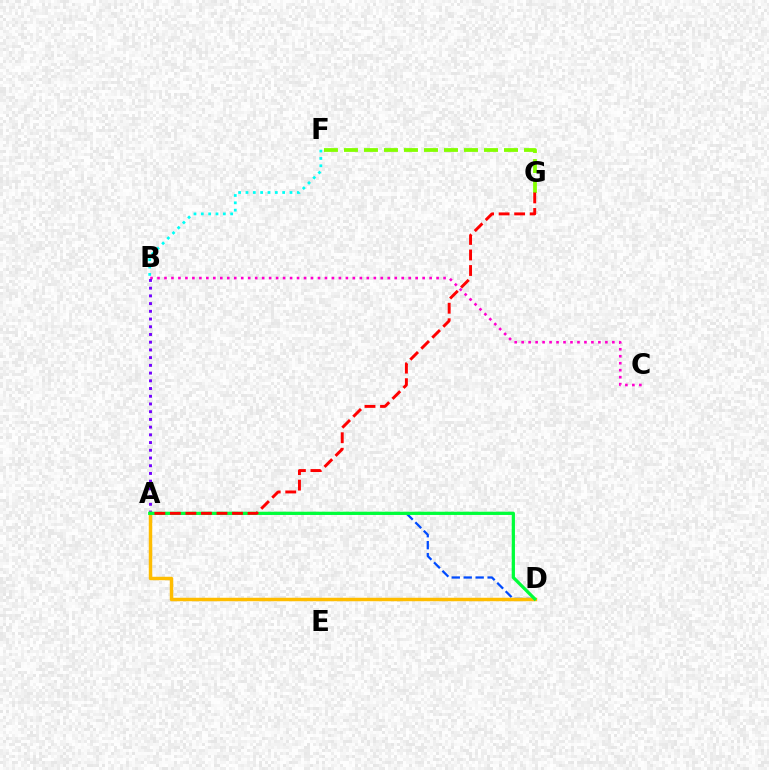{('F', 'G'): [{'color': '#84ff00', 'line_style': 'dashed', 'thickness': 2.72}], ('A', 'D'): [{'color': '#004bff', 'line_style': 'dashed', 'thickness': 1.62}, {'color': '#ffbd00', 'line_style': 'solid', 'thickness': 2.49}, {'color': '#00ff39', 'line_style': 'solid', 'thickness': 2.34}], ('B', 'C'): [{'color': '#ff00cf', 'line_style': 'dotted', 'thickness': 1.9}], ('A', 'B'): [{'color': '#7200ff', 'line_style': 'dotted', 'thickness': 2.1}], ('B', 'F'): [{'color': '#00fff6', 'line_style': 'dotted', 'thickness': 1.99}], ('A', 'G'): [{'color': '#ff0000', 'line_style': 'dashed', 'thickness': 2.11}]}